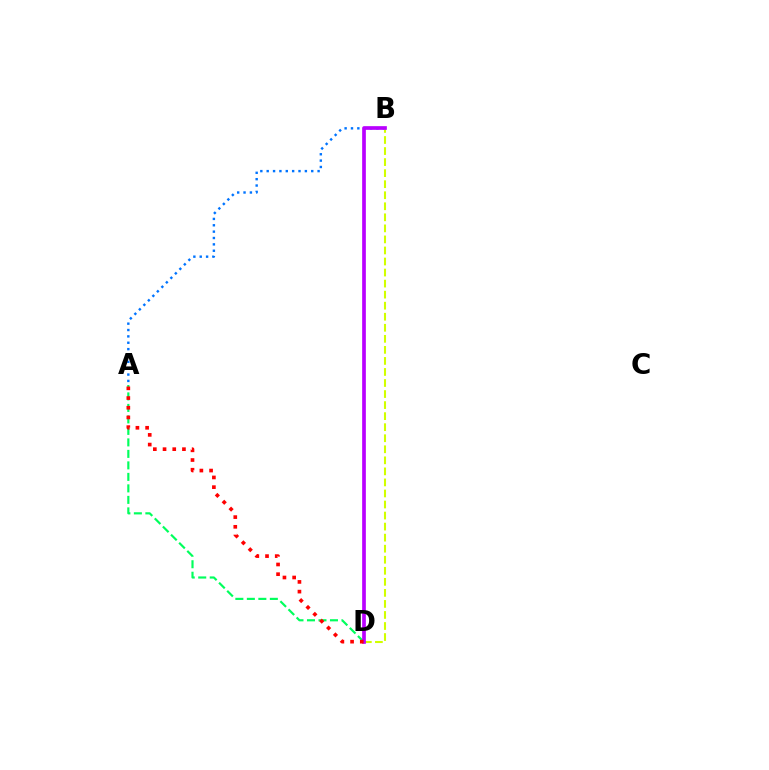{('A', 'D'): [{'color': '#00ff5c', 'line_style': 'dashed', 'thickness': 1.56}, {'color': '#ff0000', 'line_style': 'dotted', 'thickness': 2.64}], ('A', 'B'): [{'color': '#0074ff', 'line_style': 'dotted', 'thickness': 1.73}], ('B', 'D'): [{'color': '#d1ff00', 'line_style': 'dashed', 'thickness': 1.5}, {'color': '#b900ff', 'line_style': 'solid', 'thickness': 2.65}]}